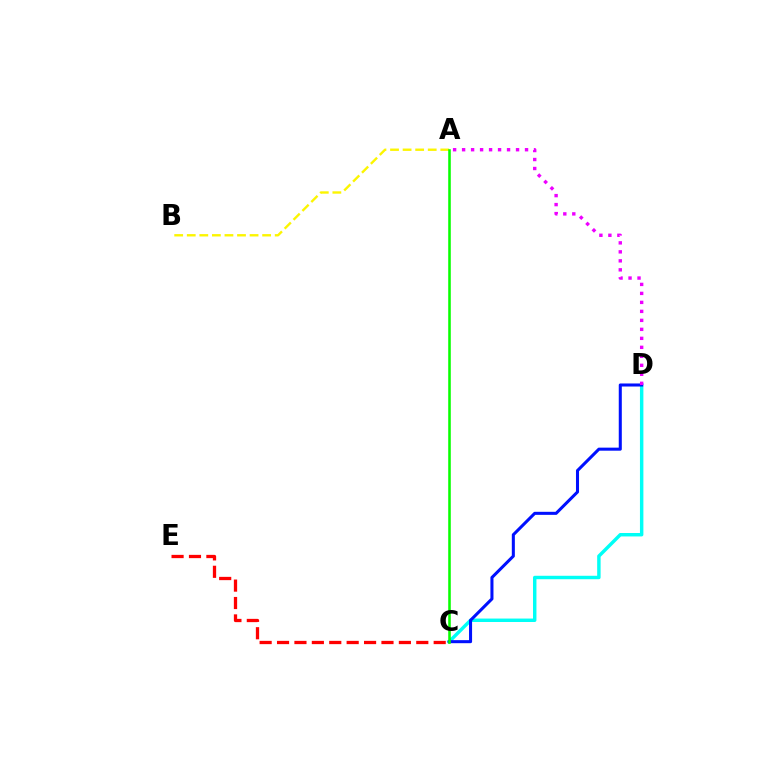{('C', 'D'): [{'color': '#00fff6', 'line_style': 'solid', 'thickness': 2.48}, {'color': '#0010ff', 'line_style': 'solid', 'thickness': 2.19}], ('A', 'D'): [{'color': '#ee00ff', 'line_style': 'dotted', 'thickness': 2.44}], ('A', 'B'): [{'color': '#fcf500', 'line_style': 'dashed', 'thickness': 1.71}], ('A', 'C'): [{'color': '#08ff00', 'line_style': 'solid', 'thickness': 1.85}], ('C', 'E'): [{'color': '#ff0000', 'line_style': 'dashed', 'thickness': 2.36}]}